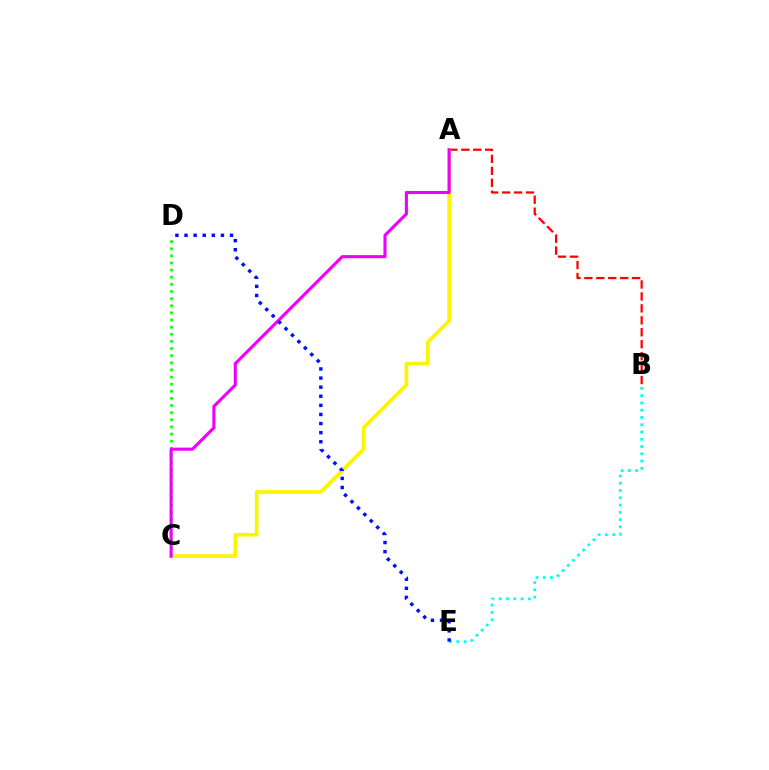{('A', 'B'): [{'color': '#ff0000', 'line_style': 'dashed', 'thickness': 1.62}], ('C', 'D'): [{'color': '#08ff00', 'line_style': 'dotted', 'thickness': 1.94}], ('A', 'C'): [{'color': '#fcf500', 'line_style': 'solid', 'thickness': 2.65}, {'color': '#ee00ff', 'line_style': 'solid', 'thickness': 2.24}], ('B', 'E'): [{'color': '#00fff6', 'line_style': 'dotted', 'thickness': 1.97}], ('D', 'E'): [{'color': '#0010ff', 'line_style': 'dotted', 'thickness': 2.47}]}